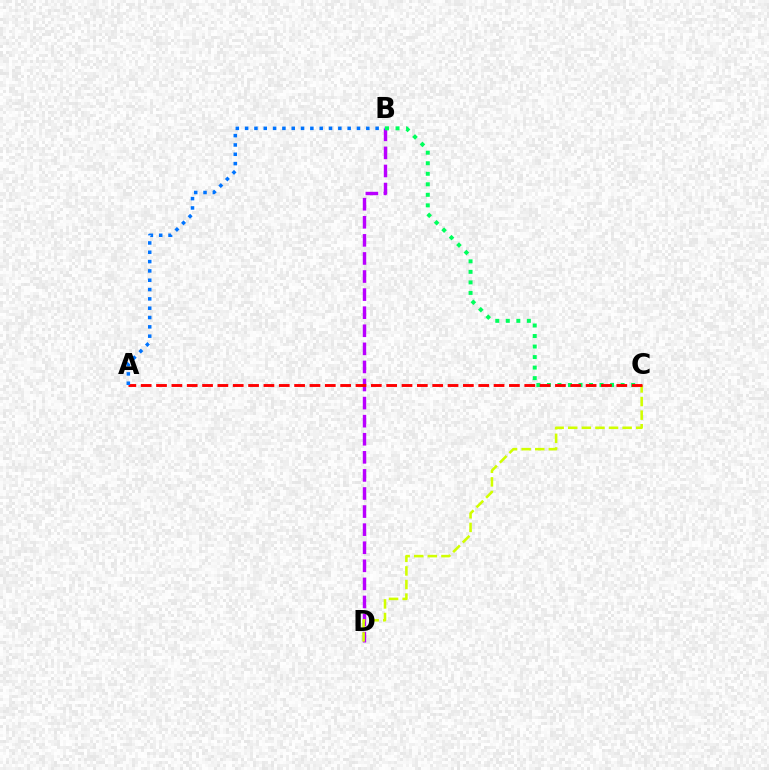{('B', 'D'): [{'color': '#b900ff', 'line_style': 'dashed', 'thickness': 2.46}], ('B', 'C'): [{'color': '#00ff5c', 'line_style': 'dotted', 'thickness': 2.86}], ('C', 'D'): [{'color': '#d1ff00', 'line_style': 'dashed', 'thickness': 1.85}], ('A', 'C'): [{'color': '#ff0000', 'line_style': 'dashed', 'thickness': 2.08}], ('A', 'B'): [{'color': '#0074ff', 'line_style': 'dotted', 'thickness': 2.53}]}